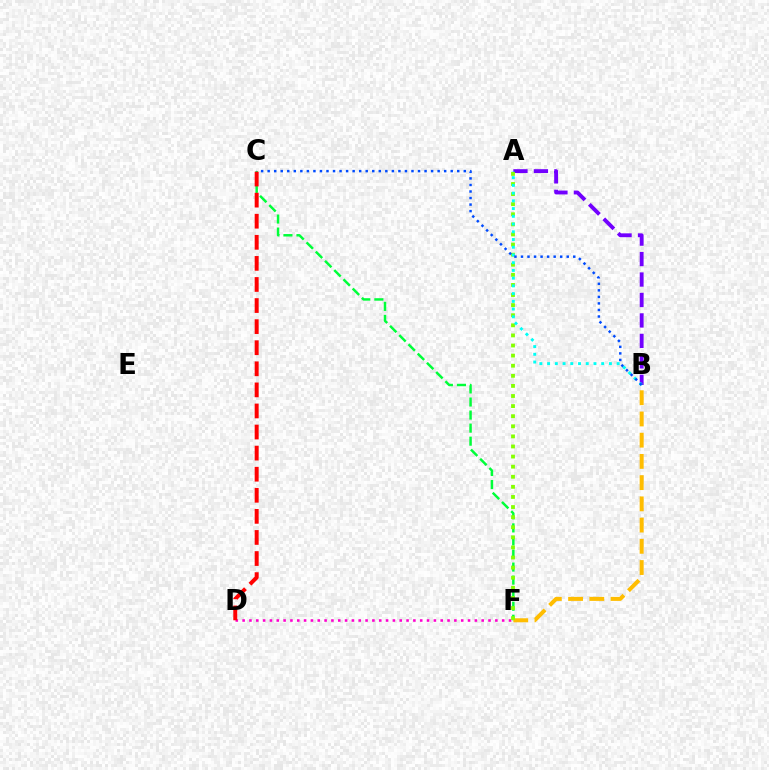{('C', 'F'): [{'color': '#00ff39', 'line_style': 'dashed', 'thickness': 1.77}], ('D', 'F'): [{'color': '#ff00cf', 'line_style': 'dotted', 'thickness': 1.86}], ('B', 'F'): [{'color': '#ffbd00', 'line_style': 'dashed', 'thickness': 2.88}], ('A', 'B'): [{'color': '#7200ff', 'line_style': 'dashed', 'thickness': 2.78}, {'color': '#00fff6', 'line_style': 'dotted', 'thickness': 2.1}], ('A', 'F'): [{'color': '#84ff00', 'line_style': 'dotted', 'thickness': 2.74}], ('C', 'D'): [{'color': '#ff0000', 'line_style': 'dashed', 'thickness': 2.86}], ('B', 'C'): [{'color': '#004bff', 'line_style': 'dotted', 'thickness': 1.78}]}